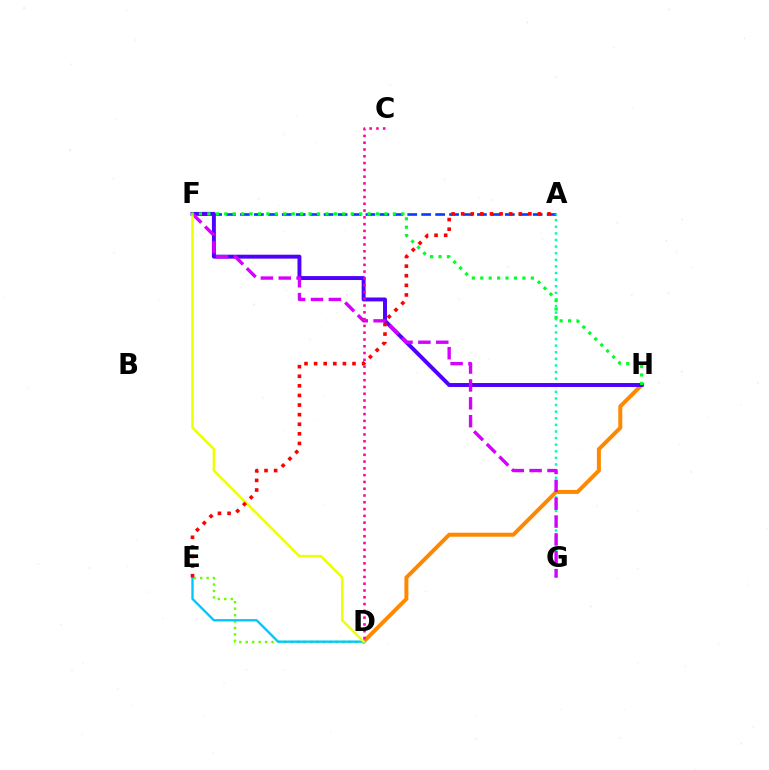{('A', 'F'): [{'color': '#003fff', 'line_style': 'dashed', 'thickness': 1.89}], ('D', 'H'): [{'color': '#ff8800', 'line_style': 'solid', 'thickness': 2.87}], ('A', 'G'): [{'color': '#00ffaf', 'line_style': 'dotted', 'thickness': 1.79}], ('D', 'E'): [{'color': '#66ff00', 'line_style': 'dotted', 'thickness': 1.75}, {'color': '#00c7ff', 'line_style': 'solid', 'thickness': 1.69}], ('F', 'H'): [{'color': '#4f00ff', 'line_style': 'solid', 'thickness': 2.83}, {'color': '#00ff27', 'line_style': 'dotted', 'thickness': 2.29}], ('F', 'G'): [{'color': '#d600ff', 'line_style': 'dashed', 'thickness': 2.43}], ('C', 'D'): [{'color': '#ff00a0', 'line_style': 'dotted', 'thickness': 1.84}], ('D', 'F'): [{'color': '#eeff00', 'line_style': 'solid', 'thickness': 1.81}], ('A', 'E'): [{'color': '#ff0000', 'line_style': 'dotted', 'thickness': 2.61}]}